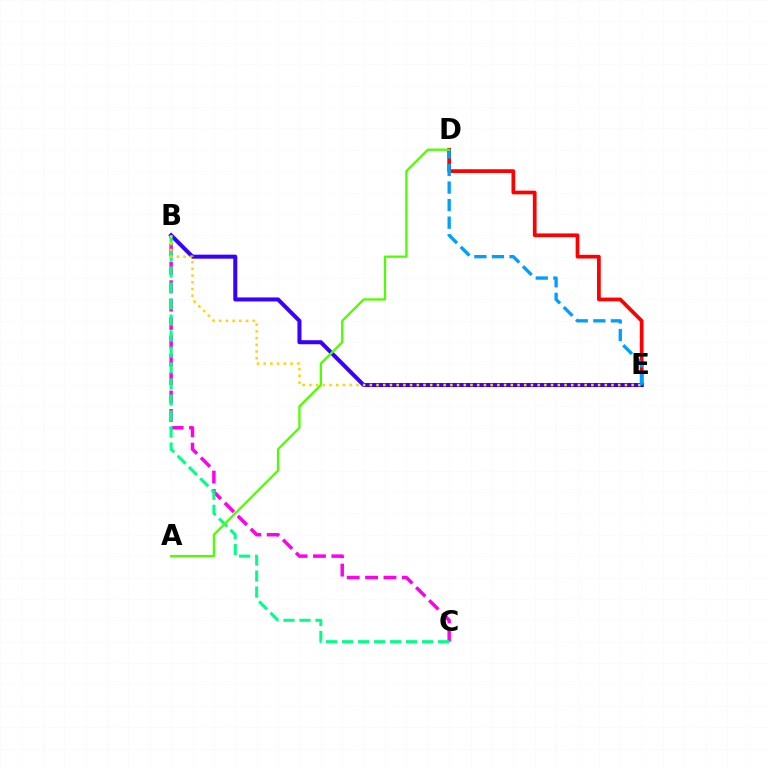{('B', 'C'): [{'color': '#ff00ed', 'line_style': 'dashed', 'thickness': 2.5}, {'color': '#00ff86', 'line_style': 'dashed', 'thickness': 2.17}], ('D', 'E'): [{'color': '#ff0000', 'line_style': 'solid', 'thickness': 2.68}, {'color': '#009eff', 'line_style': 'dashed', 'thickness': 2.39}], ('B', 'E'): [{'color': '#3700ff', 'line_style': 'solid', 'thickness': 2.9}, {'color': '#ffd500', 'line_style': 'dotted', 'thickness': 1.82}], ('A', 'D'): [{'color': '#4fff00', 'line_style': 'solid', 'thickness': 1.65}]}